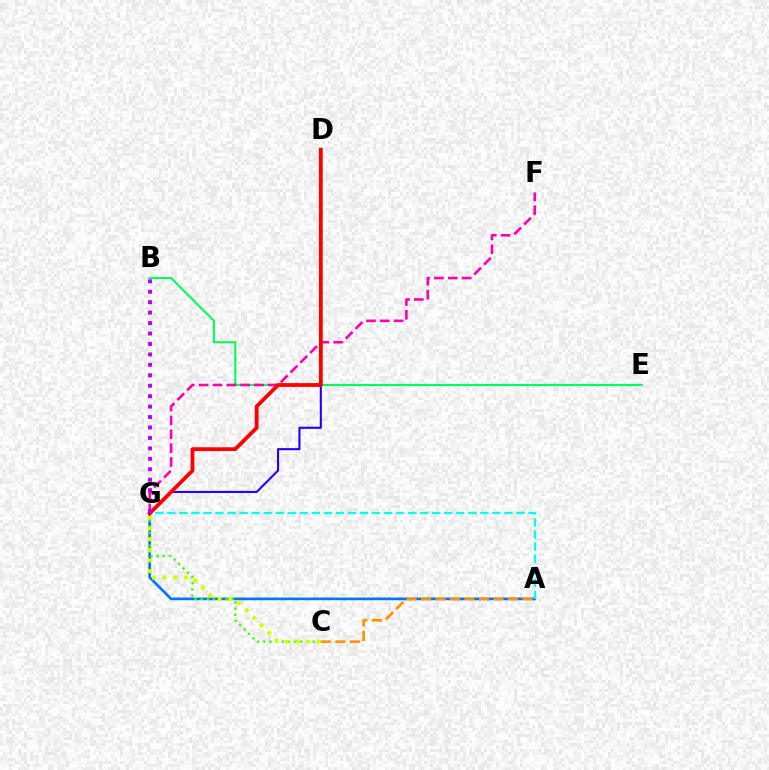{('A', 'G'): [{'color': '#0074ff', 'line_style': 'solid', 'thickness': 1.91}, {'color': '#00fff6', 'line_style': 'dashed', 'thickness': 1.64}], ('C', 'G'): [{'color': '#3dff00', 'line_style': 'dotted', 'thickness': 1.68}, {'color': '#d1ff00', 'line_style': 'dotted', 'thickness': 2.89}], ('B', 'E'): [{'color': '#00ff5c', 'line_style': 'solid', 'thickness': 1.51}], ('F', 'G'): [{'color': '#ff00ac', 'line_style': 'dashed', 'thickness': 1.88}], ('A', 'C'): [{'color': '#ff9400', 'line_style': 'dashed', 'thickness': 1.97}], ('D', 'G'): [{'color': '#2500ff', 'line_style': 'solid', 'thickness': 1.51}, {'color': '#ff0000', 'line_style': 'solid', 'thickness': 2.75}], ('B', 'G'): [{'color': '#b900ff', 'line_style': 'dotted', 'thickness': 2.84}]}